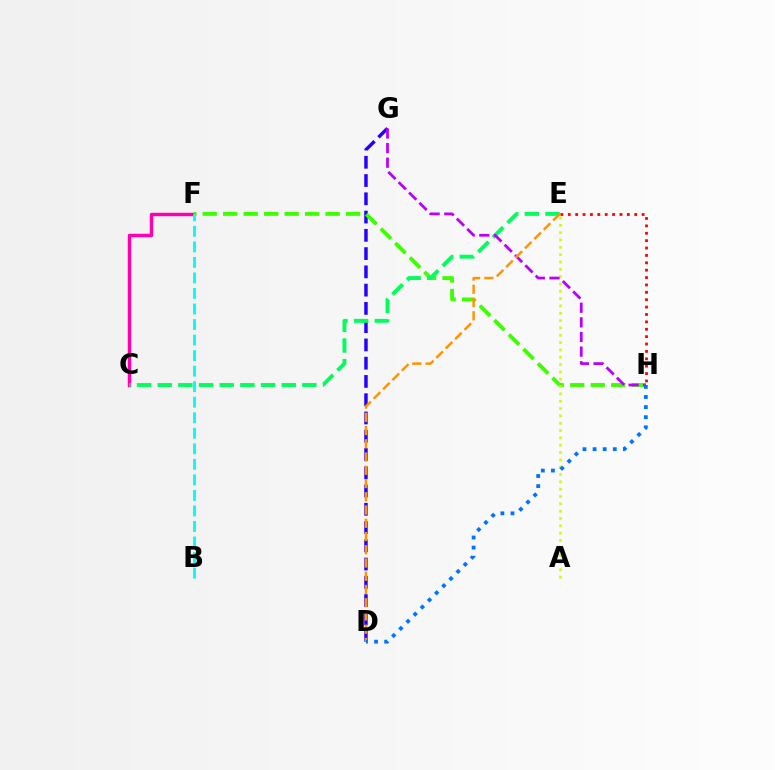{('D', 'G'): [{'color': '#2500ff', 'line_style': 'dashed', 'thickness': 2.48}], ('C', 'F'): [{'color': '#ff00ac', 'line_style': 'solid', 'thickness': 2.47}], ('F', 'H'): [{'color': '#3dff00', 'line_style': 'dashed', 'thickness': 2.78}], ('C', 'E'): [{'color': '#00ff5c', 'line_style': 'dashed', 'thickness': 2.81}], ('A', 'E'): [{'color': '#d1ff00', 'line_style': 'dotted', 'thickness': 1.99}], ('G', 'H'): [{'color': '#b900ff', 'line_style': 'dashed', 'thickness': 1.99}], ('D', 'E'): [{'color': '#ff9400', 'line_style': 'dashed', 'thickness': 1.8}], ('E', 'H'): [{'color': '#ff0000', 'line_style': 'dotted', 'thickness': 2.01}], ('D', 'H'): [{'color': '#0074ff', 'line_style': 'dotted', 'thickness': 2.74}], ('B', 'F'): [{'color': '#00fff6', 'line_style': 'dashed', 'thickness': 2.11}]}